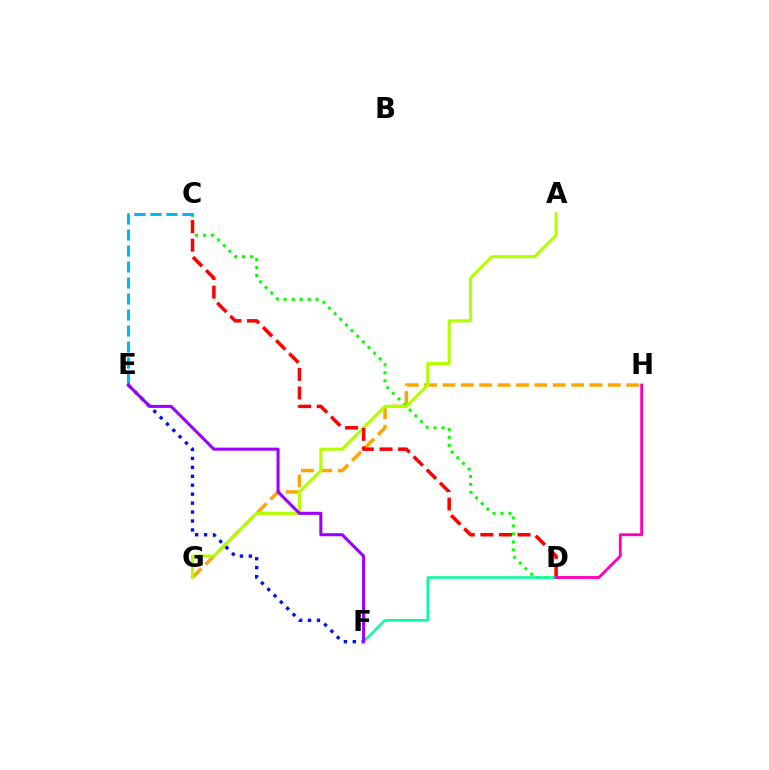{('G', 'H'): [{'color': '#ffa500', 'line_style': 'dashed', 'thickness': 2.5}], ('C', 'D'): [{'color': '#08ff00', 'line_style': 'dotted', 'thickness': 2.17}, {'color': '#ff0000', 'line_style': 'dashed', 'thickness': 2.53}], ('A', 'G'): [{'color': '#b3ff00', 'line_style': 'solid', 'thickness': 2.26}], ('E', 'F'): [{'color': '#0010ff', 'line_style': 'dotted', 'thickness': 2.43}, {'color': '#9b00ff', 'line_style': 'solid', 'thickness': 2.21}], ('C', 'E'): [{'color': '#00b5ff', 'line_style': 'dashed', 'thickness': 2.17}], ('D', 'F'): [{'color': '#00ff9d', 'line_style': 'solid', 'thickness': 1.83}], ('D', 'H'): [{'color': '#ff00bd', 'line_style': 'solid', 'thickness': 2.07}]}